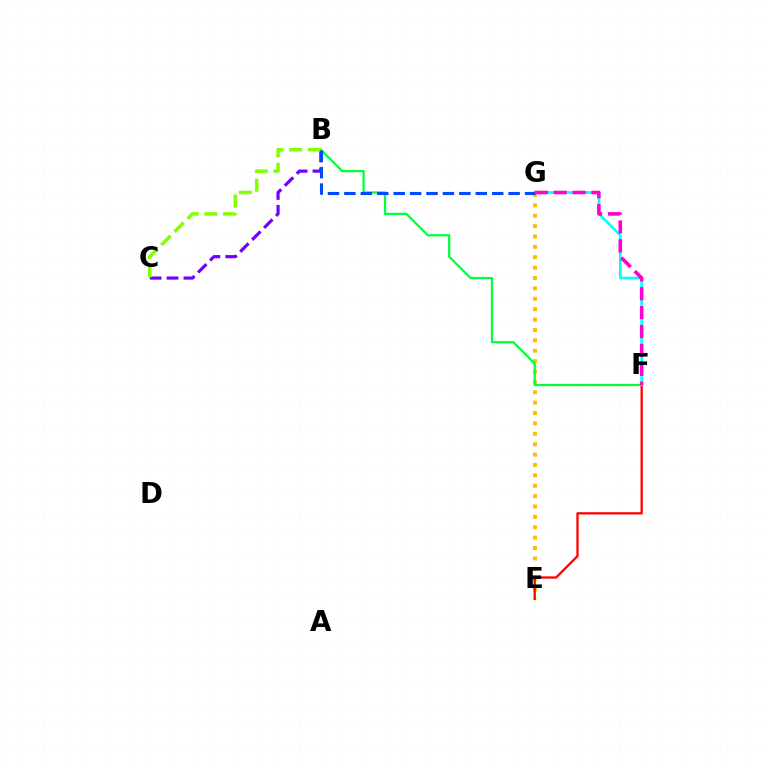{('B', 'C'): [{'color': '#7200ff', 'line_style': 'dashed', 'thickness': 2.3}, {'color': '#84ff00', 'line_style': 'dashed', 'thickness': 2.53}], ('F', 'G'): [{'color': '#00fff6', 'line_style': 'solid', 'thickness': 1.92}, {'color': '#ff00cf', 'line_style': 'dashed', 'thickness': 2.57}], ('E', 'G'): [{'color': '#ffbd00', 'line_style': 'dotted', 'thickness': 2.82}], ('E', 'F'): [{'color': '#ff0000', 'line_style': 'solid', 'thickness': 1.65}], ('B', 'F'): [{'color': '#00ff39', 'line_style': 'solid', 'thickness': 1.6}], ('B', 'G'): [{'color': '#004bff', 'line_style': 'dashed', 'thickness': 2.23}]}